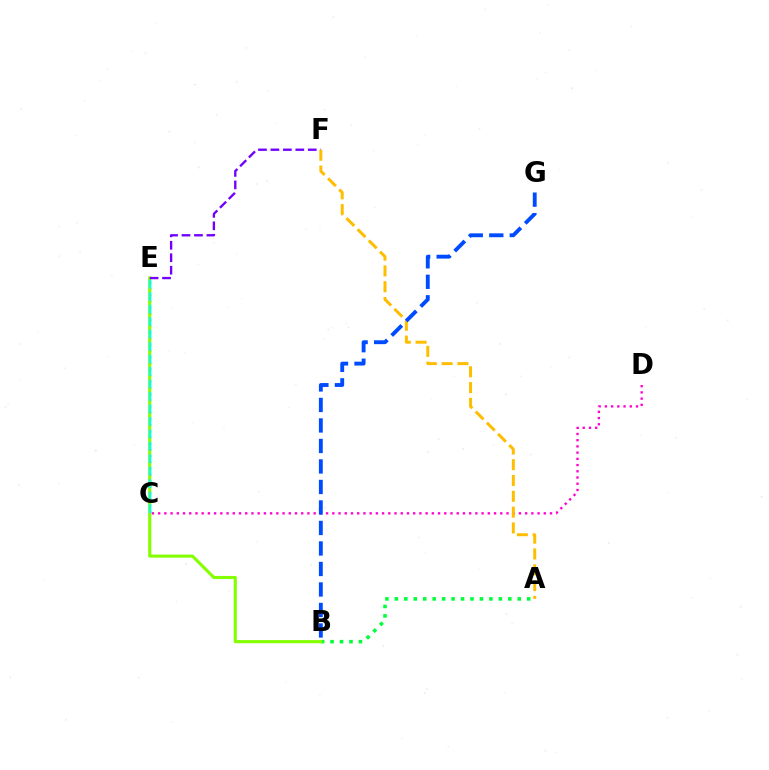{('A', 'B'): [{'color': '#00ff39', 'line_style': 'dotted', 'thickness': 2.57}], ('C', 'E'): [{'color': '#ff0000', 'line_style': 'dotted', 'thickness': 1.68}, {'color': '#00fff6', 'line_style': 'dashed', 'thickness': 1.69}], ('B', 'E'): [{'color': '#84ff00', 'line_style': 'solid', 'thickness': 2.24}], ('C', 'D'): [{'color': '#ff00cf', 'line_style': 'dotted', 'thickness': 1.69}], ('E', 'F'): [{'color': '#7200ff', 'line_style': 'dashed', 'thickness': 1.69}], ('A', 'F'): [{'color': '#ffbd00', 'line_style': 'dashed', 'thickness': 2.15}], ('B', 'G'): [{'color': '#004bff', 'line_style': 'dashed', 'thickness': 2.79}]}